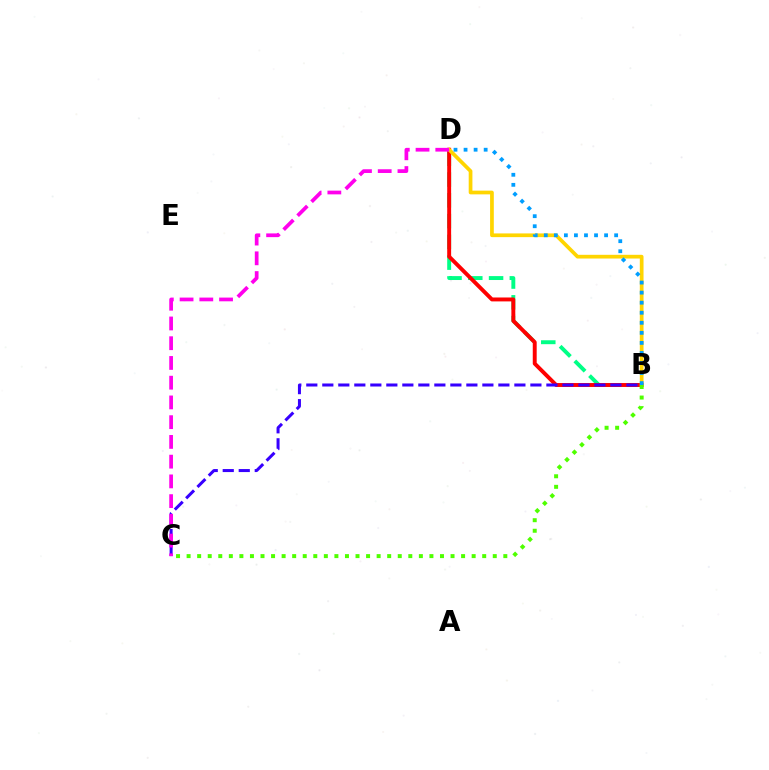{('B', 'D'): [{'color': '#00ff86', 'line_style': 'dashed', 'thickness': 2.82}, {'color': '#ff0000', 'line_style': 'solid', 'thickness': 2.82}, {'color': '#ffd500', 'line_style': 'solid', 'thickness': 2.68}, {'color': '#009eff', 'line_style': 'dotted', 'thickness': 2.73}], ('B', 'C'): [{'color': '#3700ff', 'line_style': 'dashed', 'thickness': 2.17}, {'color': '#4fff00', 'line_style': 'dotted', 'thickness': 2.87}], ('C', 'D'): [{'color': '#ff00ed', 'line_style': 'dashed', 'thickness': 2.68}]}